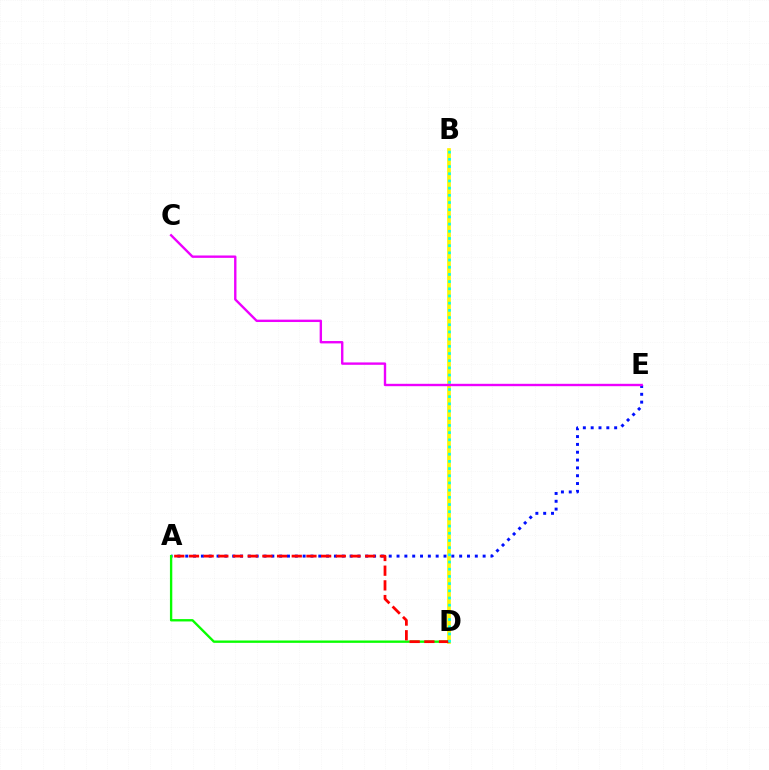{('A', 'E'): [{'color': '#0010ff', 'line_style': 'dotted', 'thickness': 2.13}], ('B', 'D'): [{'color': '#fcf500', 'line_style': 'solid', 'thickness': 2.65}, {'color': '#00fff6', 'line_style': 'dotted', 'thickness': 1.95}], ('A', 'D'): [{'color': '#08ff00', 'line_style': 'solid', 'thickness': 1.69}, {'color': '#ff0000', 'line_style': 'dashed', 'thickness': 2.0}], ('C', 'E'): [{'color': '#ee00ff', 'line_style': 'solid', 'thickness': 1.71}]}